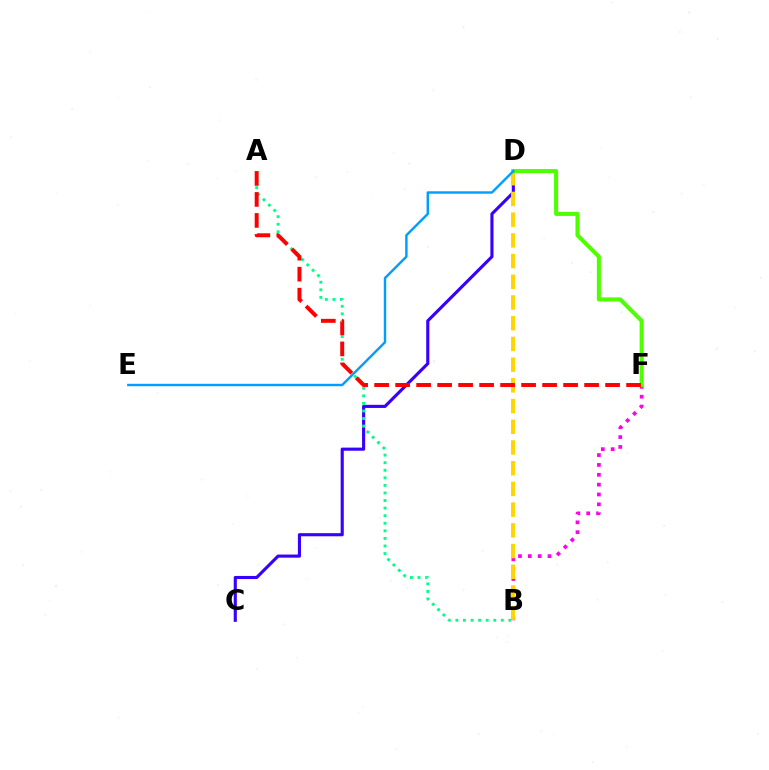{('C', 'D'): [{'color': '#3700ff', 'line_style': 'solid', 'thickness': 2.25}], ('B', 'F'): [{'color': '#ff00ed', 'line_style': 'dotted', 'thickness': 2.68}], ('A', 'B'): [{'color': '#00ff86', 'line_style': 'dotted', 'thickness': 2.06}], ('B', 'D'): [{'color': '#ffd500', 'line_style': 'dashed', 'thickness': 2.81}], ('D', 'F'): [{'color': '#4fff00', 'line_style': 'solid', 'thickness': 2.92}], ('D', 'E'): [{'color': '#009eff', 'line_style': 'solid', 'thickness': 1.75}], ('A', 'F'): [{'color': '#ff0000', 'line_style': 'dashed', 'thickness': 2.85}]}